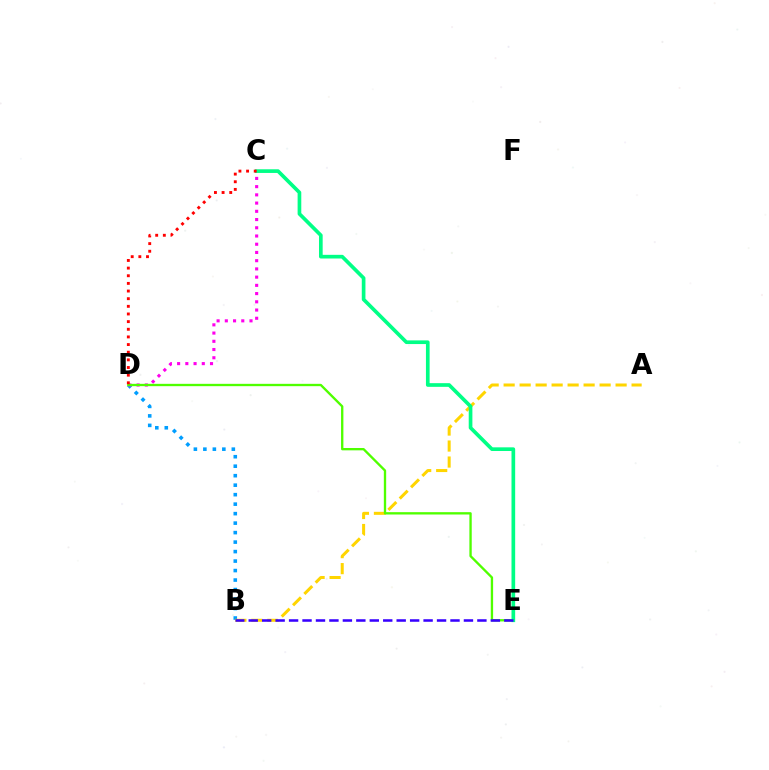{('B', 'D'): [{'color': '#009eff', 'line_style': 'dotted', 'thickness': 2.58}], ('A', 'B'): [{'color': '#ffd500', 'line_style': 'dashed', 'thickness': 2.17}], ('C', 'D'): [{'color': '#ff00ed', 'line_style': 'dotted', 'thickness': 2.24}, {'color': '#ff0000', 'line_style': 'dotted', 'thickness': 2.08}], ('D', 'E'): [{'color': '#4fff00', 'line_style': 'solid', 'thickness': 1.68}], ('C', 'E'): [{'color': '#00ff86', 'line_style': 'solid', 'thickness': 2.64}], ('B', 'E'): [{'color': '#3700ff', 'line_style': 'dashed', 'thickness': 1.83}]}